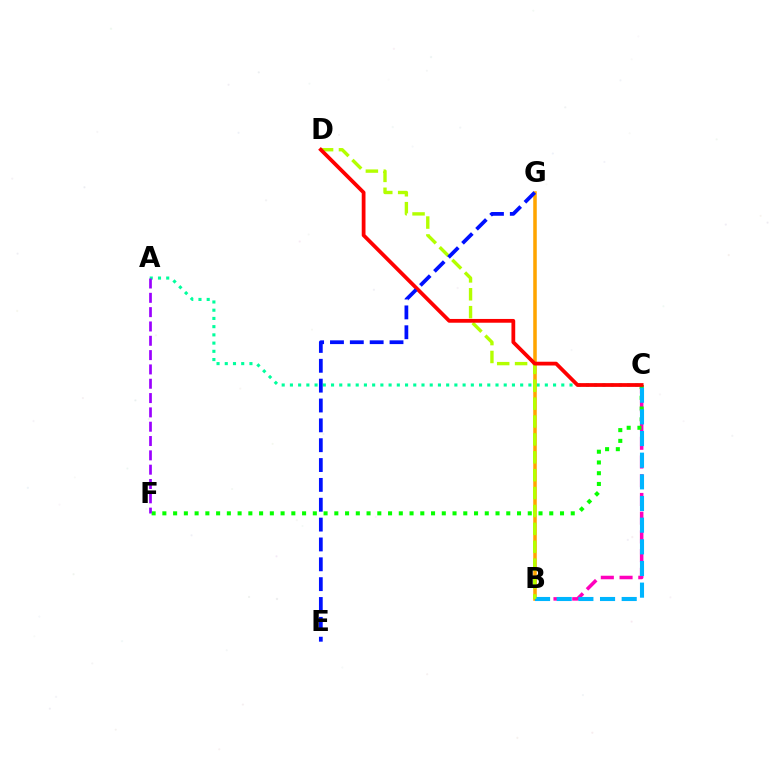{('A', 'C'): [{'color': '#00ff9d', 'line_style': 'dotted', 'thickness': 2.23}], ('B', 'C'): [{'color': '#ff00bd', 'line_style': 'dashed', 'thickness': 2.54}, {'color': '#00b5ff', 'line_style': 'dashed', 'thickness': 2.94}], ('C', 'F'): [{'color': '#08ff00', 'line_style': 'dotted', 'thickness': 2.92}], ('B', 'G'): [{'color': '#ffa500', 'line_style': 'solid', 'thickness': 2.55}], ('A', 'F'): [{'color': '#9b00ff', 'line_style': 'dashed', 'thickness': 1.95}], ('B', 'D'): [{'color': '#b3ff00', 'line_style': 'dashed', 'thickness': 2.43}], ('C', 'D'): [{'color': '#ff0000', 'line_style': 'solid', 'thickness': 2.71}], ('E', 'G'): [{'color': '#0010ff', 'line_style': 'dashed', 'thickness': 2.7}]}